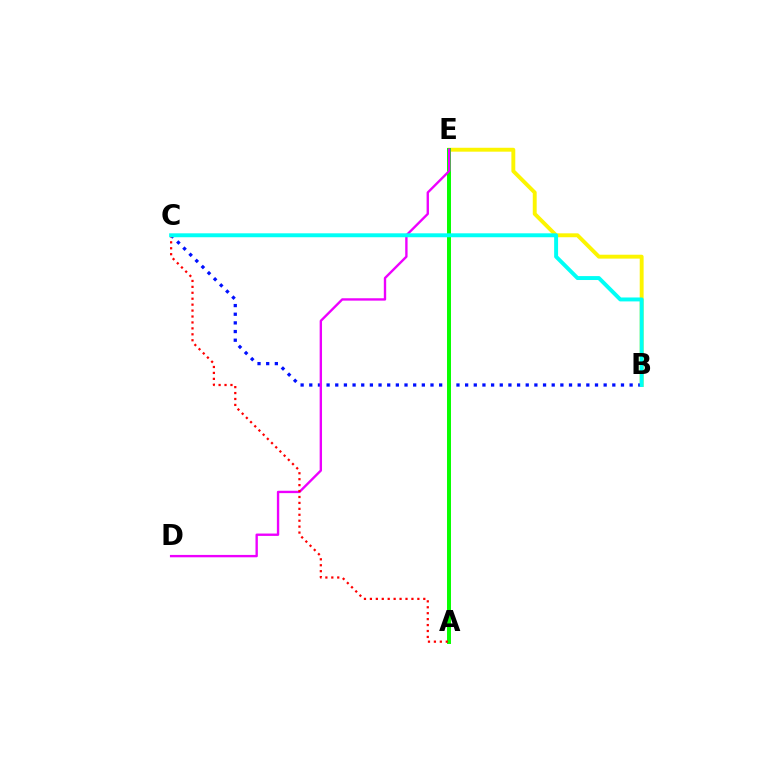{('B', 'E'): [{'color': '#fcf500', 'line_style': 'solid', 'thickness': 2.81}], ('B', 'C'): [{'color': '#0010ff', 'line_style': 'dotted', 'thickness': 2.35}, {'color': '#00fff6', 'line_style': 'solid', 'thickness': 2.83}], ('A', 'E'): [{'color': '#08ff00', 'line_style': 'solid', 'thickness': 2.86}], ('D', 'E'): [{'color': '#ee00ff', 'line_style': 'solid', 'thickness': 1.7}], ('A', 'C'): [{'color': '#ff0000', 'line_style': 'dotted', 'thickness': 1.61}]}